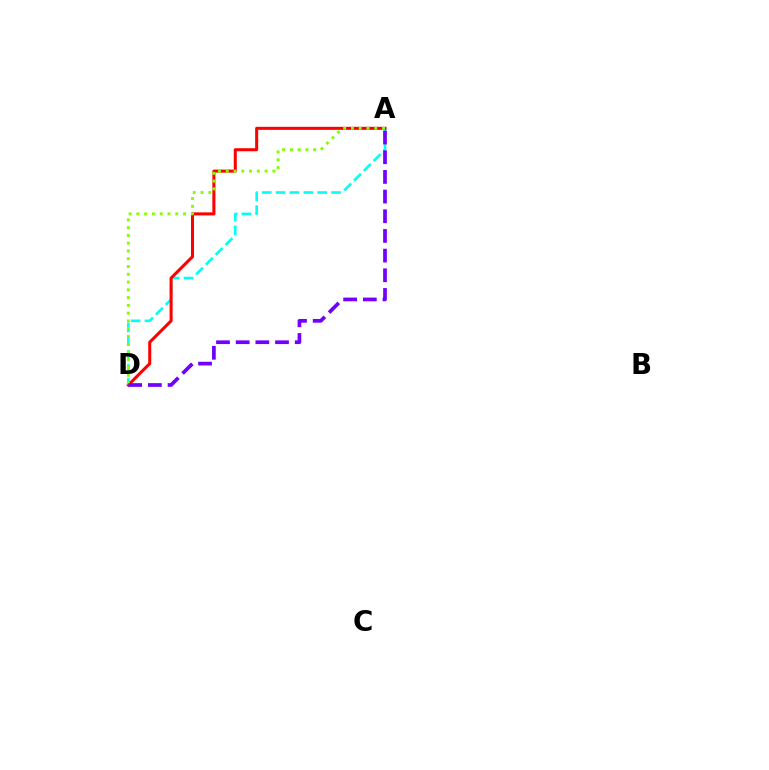{('A', 'D'): [{'color': '#00fff6', 'line_style': 'dashed', 'thickness': 1.88}, {'color': '#ff0000', 'line_style': 'solid', 'thickness': 2.19}, {'color': '#84ff00', 'line_style': 'dotted', 'thickness': 2.11}, {'color': '#7200ff', 'line_style': 'dashed', 'thickness': 2.67}]}